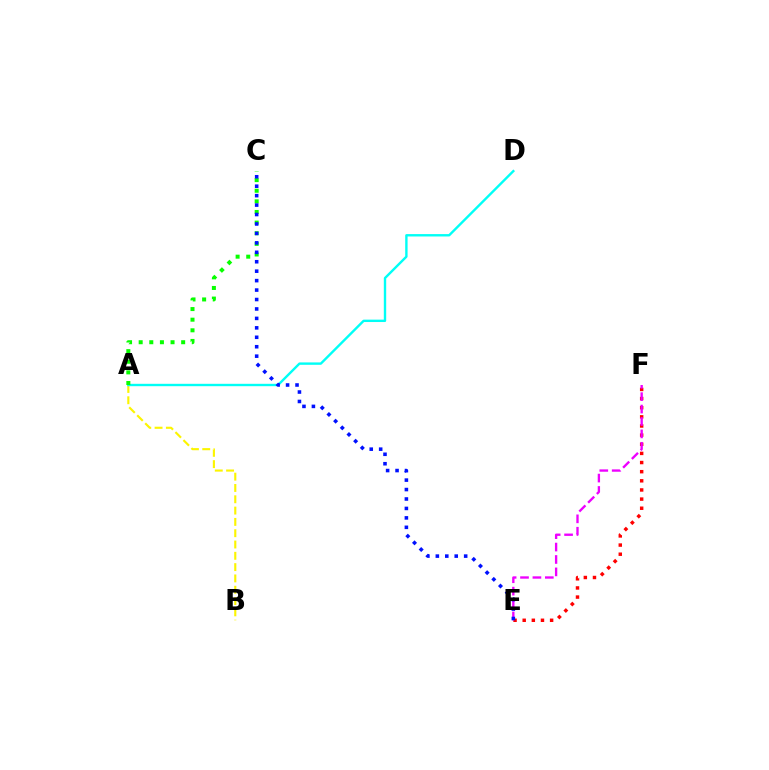{('E', 'F'): [{'color': '#ff0000', 'line_style': 'dotted', 'thickness': 2.48}, {'color': '#ee00ff', 'line_style': 'dashed', 'thickness': 1.69}], ('A', 'B'): [{'color': '#fcf500', 'line_style': 'dashed', 'thickness': 1.54}], ('A', 'D'): [{'color': '#00fff6', 'line_style': 'solid', 'thickness': 1.72}], ('A', 'C'): [{'color': '#08ff00', 'line_style': 'dotted', 'thickness': 2.89}], ('C', 'E'): [{'color': '#0010ff', 'line_style': 'dotted', 'thickness': 2.57}]}